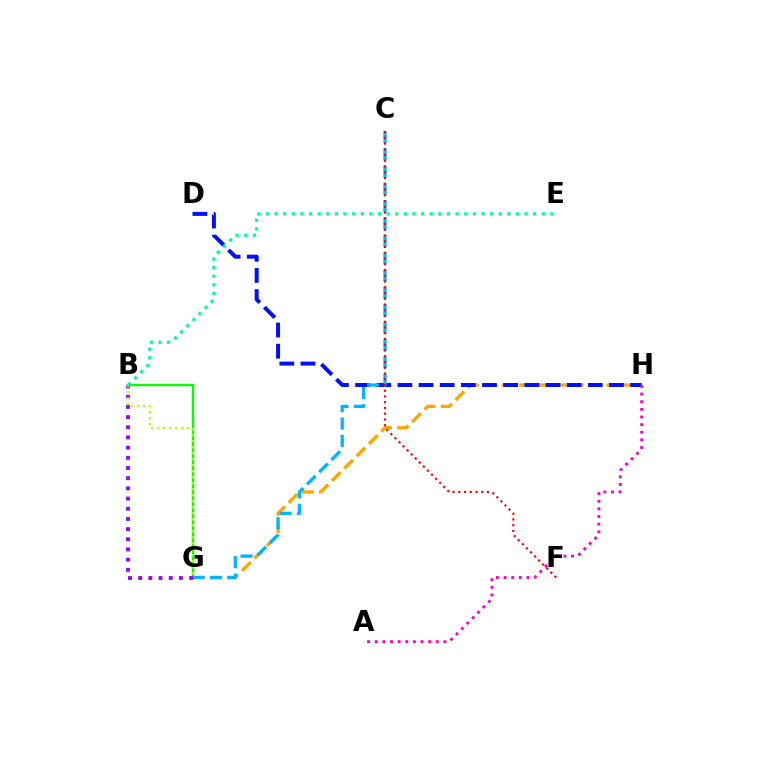{('G', 'H'): [{'color': '#ffa500', 'line_style': 'dashed', 'thickness': 2.37}], ('D', 'H'): [{'color': '#0010ff', 'line_style': 'dashed', 'thickness': 2.87}], ('B', 'G'): [{'color': '#08ff00', 'line_style': 'solid', 'thickness': 1.74}, {'color': '#9b00ff', 'line_style': 'dotted', 'thickness': 2.77}, {'color': '#b3ff00', 'line_style': 'dotted', 'thickness': 1.63}], ('C', 'G'): [{'color': '#00b5ff', 'line_style': 'dashed', 'thickness': 2.36}], ('B', 'E'): [{'color': '#00ff9d', 'line_style': 'dotted', 'thickness': 2.34}], ('C', 'F'): [{'color': '#ff0000', 'line_style': 'dotted', 'thickness': 1.56}], ('A', 'H'): [{'color': '#ff00bd', 'line_style': 'dotted', 'thickness': 2.07}]}